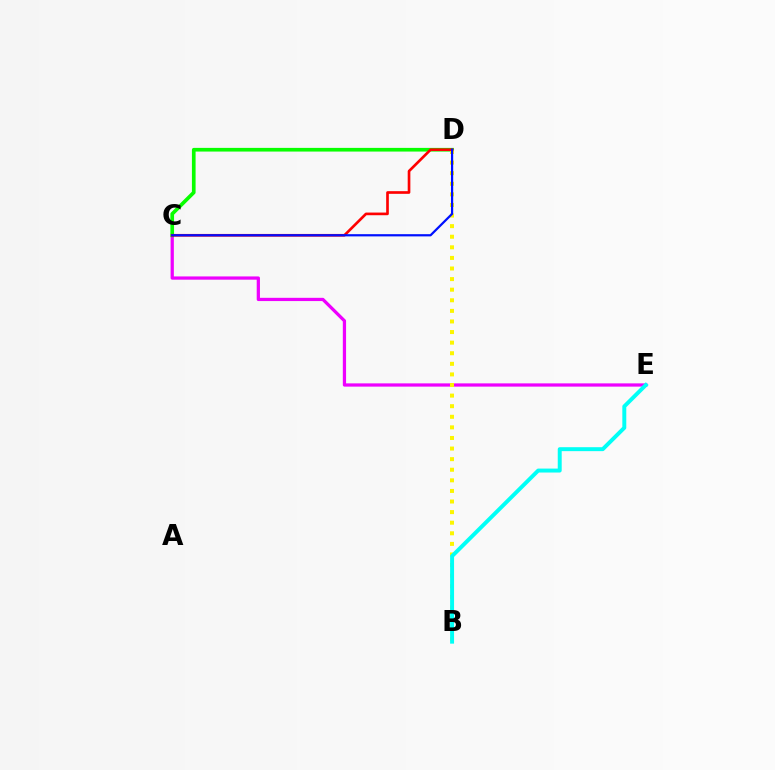{('C', 'E'): [{'color': '#ee00ff', 'line_style': 'solid', 'thickness': 2.34}], ('C', 'D'): [{'color': '#08ff00', 'line_style': 'solid', 'thickness': 2.64}, {'color': '#ff0000', 'line_style': 'solid', 'thickness': 1.92}, {'color': '#0010ff', 'line_style': 'solid', 'thickness': 1.6}], ('B', 'D'): [{'color': '#fcf500', 'line_style': 'dotted', 'thickness': 2.88}], ('B', 'E'): [{'color': '#00fff6', 'line_style': 'solid', 'thickness': 2.84}]}